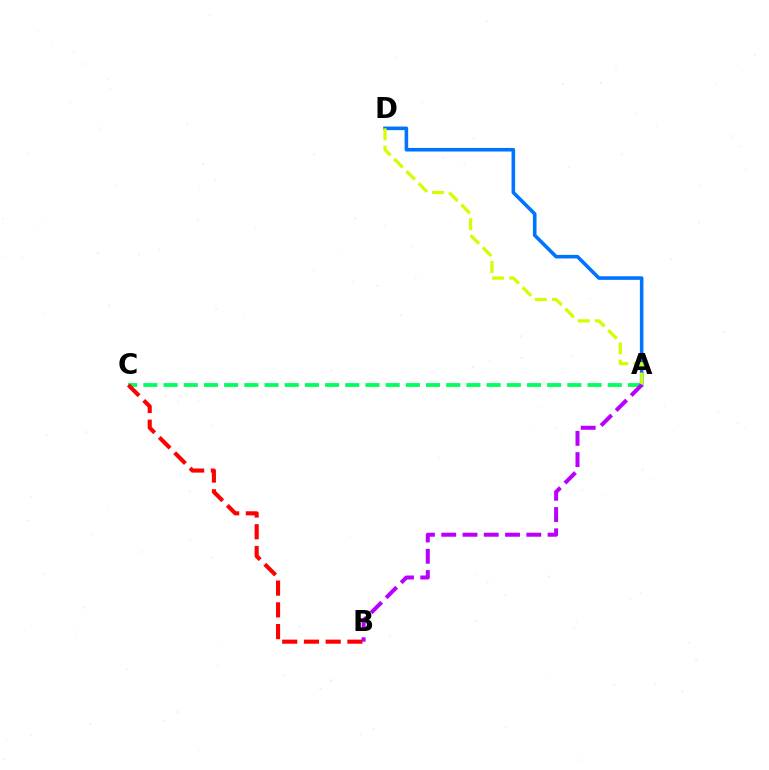{('A', 'C'): [{'color': '#00ff5c', 'line_style': 'dashed', 'thickness': 2.74}], ('A', 'D'): [{'color': '#0074ff', 'line_style': 'solid', 'thickness': 2.59}, {'color': '#d1ff00', 'line_style': 'dashed', 'thickness': 2.34}], ('B', 'C'): [{'color': '#ff0000', 'line_style': 'dashed', 'thickness': 2.95}], ('A', 'B'): [{'color': '#b900ff', 'line_style': 'dashed', 'thickness': 2.89}]}